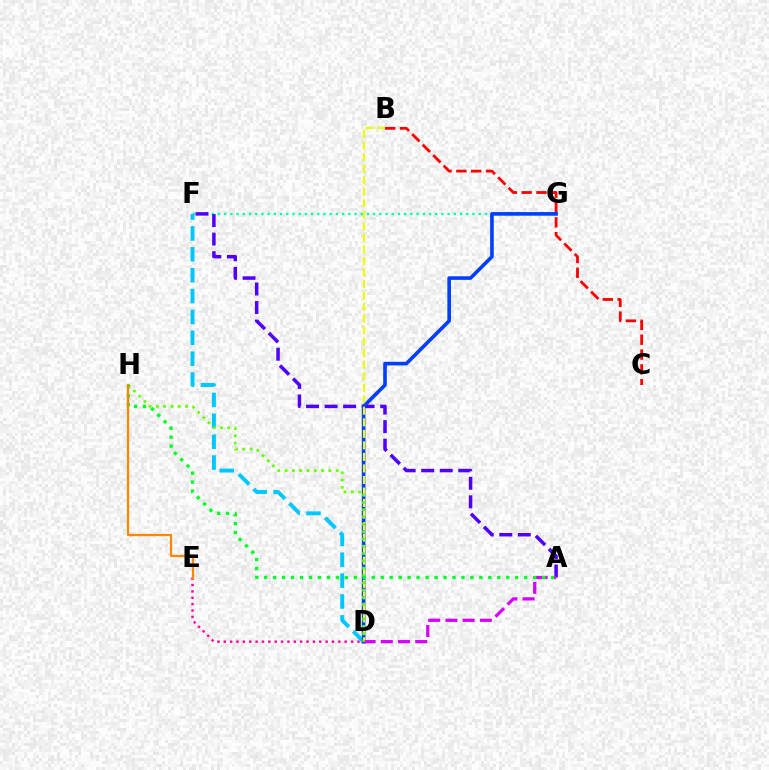{('F', 'G'): [{'color': '#00ffaf', 'line_style': 'dotted', 'thickness': 1.69}], ('D', 'F'): [{'color': '#00c7ff', 'line_style': 'dashed', 'thickness': 2.84}], ('B', 'C'): [{'color': '#ff0000', 'line_style': 'dashed', 'thickness': 2.01}], ('A', 'F'): [{'color': '#4f00ff', 'line_style': 'dashed', 'thickness': 2.52}], ('D', 'G'): [{'color': '#003fff', 'line_style': 'solid', 'thickness': 2.6}], ('B', 'D'): [{'color': '#eeff00', 'line_style': 'dashed', 'thickness': 1.57}], ('A', 'D'): [{'color': '#d600ff', 'line_style': 'dashed', 'thickness': 2.34}], ('D', 'E'): [{'color': '#ff00a0', 'line_style': 'dotted', 'thickness': 1.73}], ('D', 'H'): [{'color': '#66ff00', 'line_style': 'dotted', 'thickness': 1.98}], ('A', 'H'): [{'color': '#00ff27', 'line_style': 'dotted', 'thickness': 2.44}], ('E', 'H'): [{'color': '#ff8800', 'line_style': 'solid', 'thickness': 1.64}]}